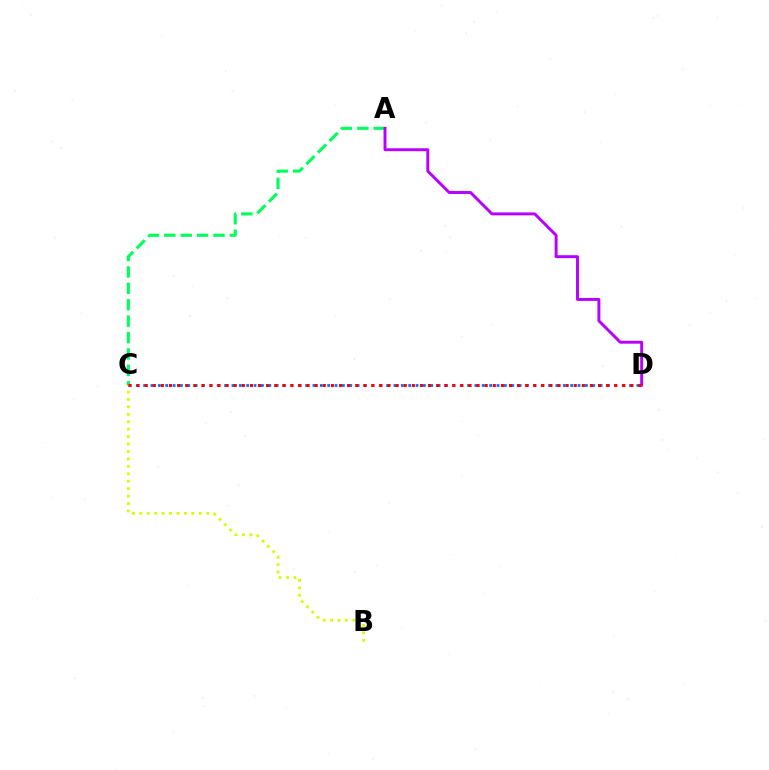{('B', 'C'): [{'color': '#d1ff00', 'line_style': 'dotted', 'thickness': 2.02}], ('C', 'D'): [{'color': '#0074ff', 'line_style': 'dotted', 'thickness': 2.0}, {'color': '#ff0000', 'line_style': 'dotted', 'thickness': 2.2}], ('A', 'C'): [{'color': '#00ff5c', 'line_style': 'dashed', 'thickness': 2.23}], ('A', 'D'): [{'color': '#b900ff', 'line_style': 'solid', 'thickness': 2.12}]}